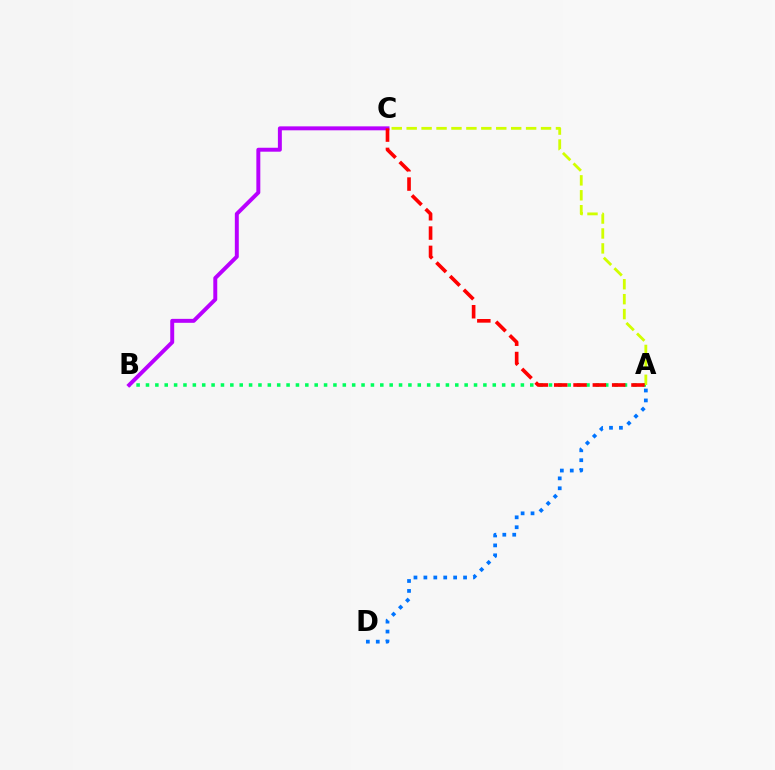{('A', 'D'): [{'color': '#0074ff', 'line_style': 'dotted', 'thickness': 2.7}], ('A', 'B'): [{'color': '#00ff5c', 'line_style': 'dotted', 'thickness': 2.55}], ('A', 'C'): [{'color': '#d1ff00', 'line_style': 'dashed', 'thickness': 2.03}, {'color': '#ff0000', 'line_style': 'dashed', 'thickness': 2.62}], ('B', 'C'): [{'color': '#b900ff', 'line_style': 'solid', 'thickness': 2.84}]}